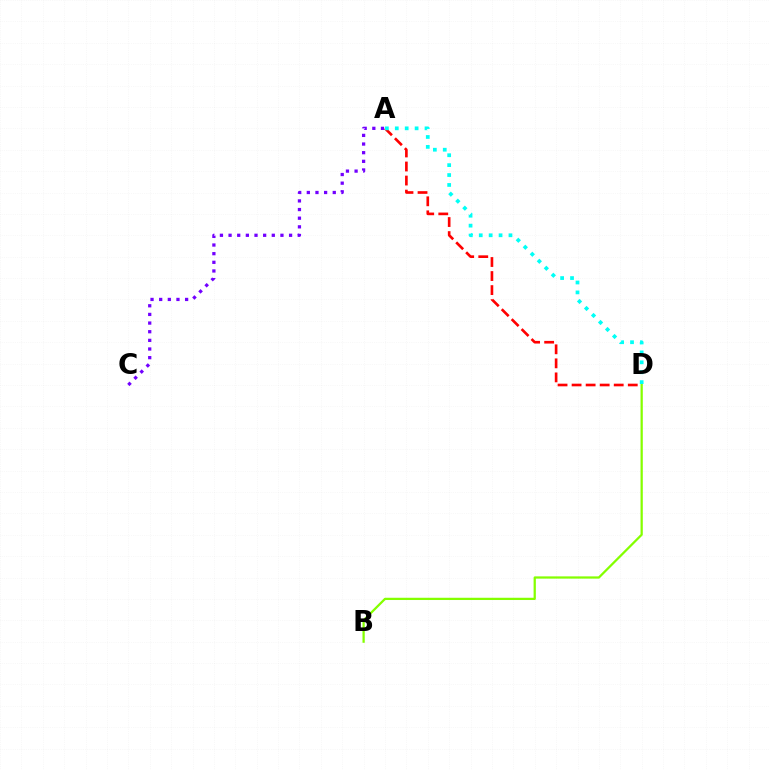{('B', 'D'): [{'color': '#84ff00', 'line_style': 'solid', 'thickness': 1.62}], ('A', 'D'): [{'color': '#ff0000', 'line_style': 'dashed', 'thickness': 1.91}, {'color': '#00fff6', 'line_style': 'dotted', 'thickness': 2.69}], ('A', 'C'): [{'color': '#7200ff', 'line_style': 'dotted', 'thickness': 2.35}]}